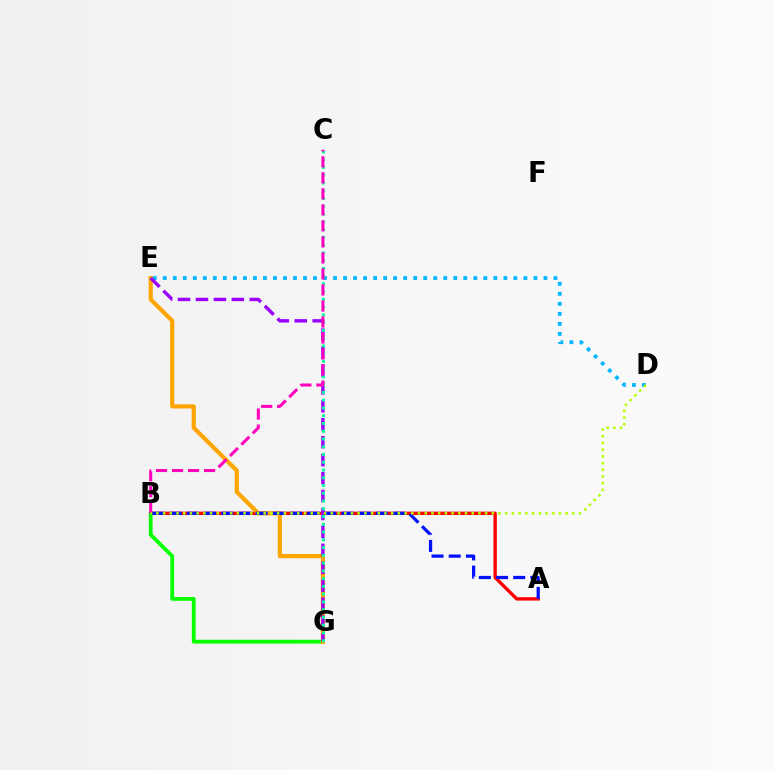{('A', 'B'): [{'color': '#ff0000', 'line_style': 'solid', 'thickness': 2.42}, {'color': '#0010ff', 'line_style': 'dashed', 'thickness': 2.33}], ('B', 'G'): [{'color': '#08ff00', 'line_style': 'solid', 'thickness': 2.73}], ('D', 'E'): [{'color': '#00b5ff', 'line_style': 'dotted', 'thickness': 2.72}], ('E', 'G'): [{'color': '#ffa500', 'line_style': 'solid', 'thickness': 2.99}, {'color': '#9b00ff', 'line_style': 'dashed', 'thickness': 2.44}], ('C', 'G'): [{'color': '#00ff9d', 'line_style': 'dotted', 'thickness': 2.11}], ('B', 'C'): [{'color': '#ff00bd', 'line_style': 'dashed', 'thickness': 2.18}], ('B', 'D'): [{'color': '#b3ff00', 'line_style': 'dotted', 'thickness': 1.82}]}